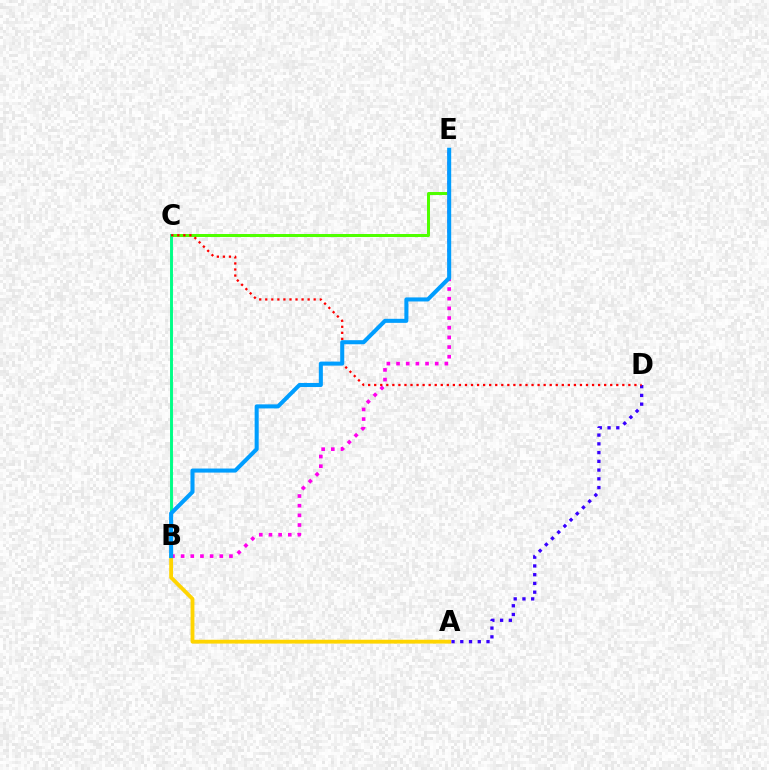{('A', 'D'): [{'color': '#3700ff', 'line_style': 'dotted', 'thickness': 2.38}], ('C', 'E'): [{'color': '#4fff00', 'line_style': 'solid', 'thickness': 2.16}], ('A', 'B'): [{'color': '#ffd500', 'line_style': 'solid', 'thickness': 2.76}], ('B', 'E'): [{'color': '#ff00ed', 'line_style': 'dotted', 'thickness': 2.63}, {'color': '#009eff', 'line_style': 'solid', 'thickness': 2.92}], ('B', 'C'): [{'color': '#00ff86', 'line_style': 'solid', 'thickness': 2.1}], ('C', 'D'): [{'color': '#ff0000', 'line_style': 'dotted', 'thickness': 1.64}]}